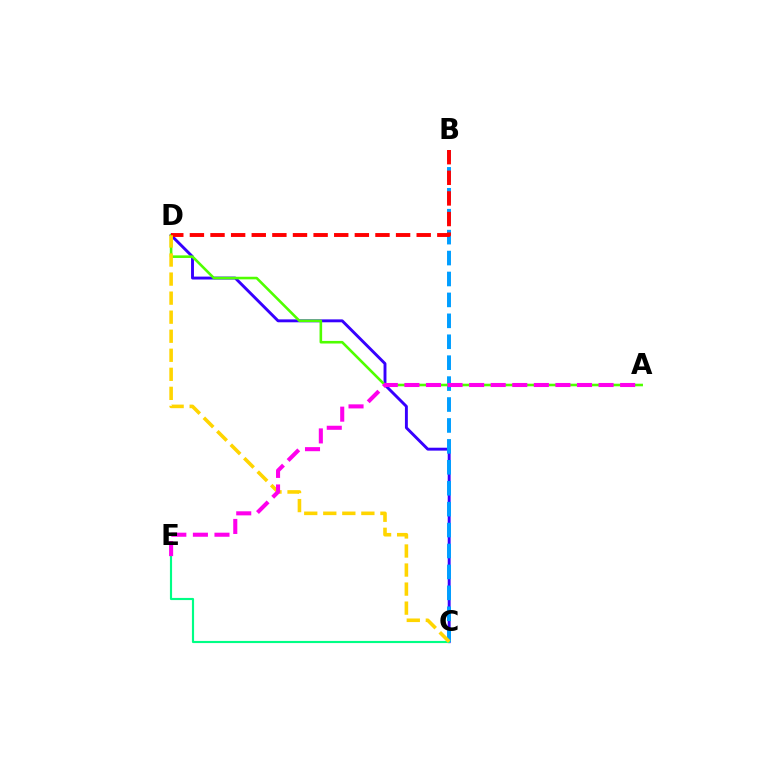{('C', 'D'): [{'color': '#3700ff', 'line_style': 'solid', 'thickness': 2.09}, {'color': '#ffd500', 'line_style': 'dashed', 'thickness': 2.59}], ('B', 'C'): [{'color': '#009eff', 'line_style': 'dashed', 'thickness': 2.84}], ('A', 'D'): [{'color': '#4fff00', 'line_style': 'solid', 'thickness': 1.87}], ('C', 'E'): [{'color': '#00ff86', 'line_style': 'solid', 'thickness': 1.55}], ('B', 'D'): [{'color': '#ff0000', 'line_style': 'dashed', 'thickness': 2.8}], ('A', 'E'): [{'color': '#ff00ed', 'line_style': 'dashed', 'thickness': 2.93}]}